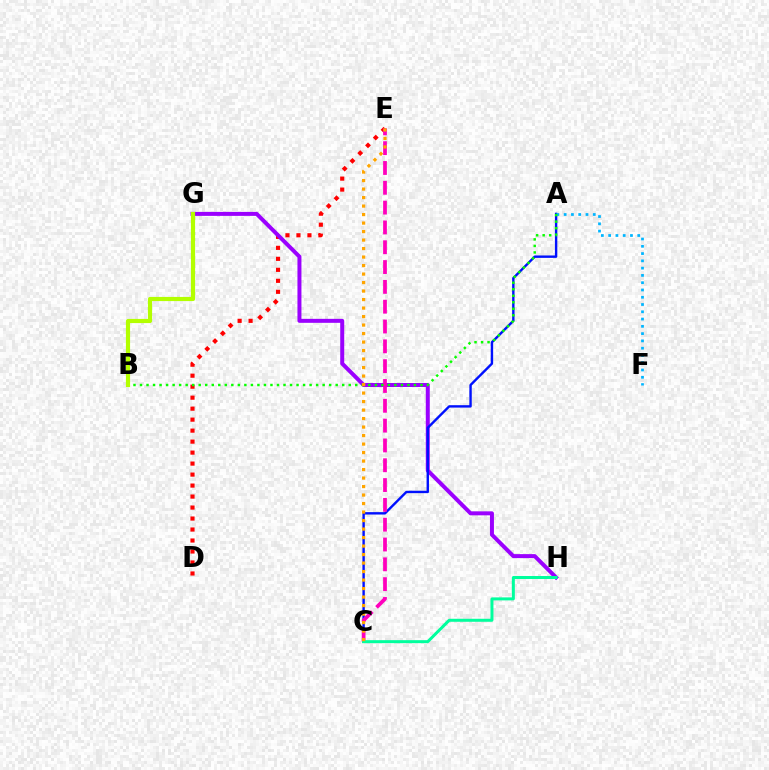{('D', 'E'): [{'color': '#ff0000', 'line_style': 'dotted', 'thickness': 2.99}], ('G', 'H'): [{'color': '#9b00ff', 'line_style': 'solid', 'thickness': 2.87}], ('A', 'C'): [{'color': '#0010ff', 'line_style': 'solid', 'thickness': 1.72}], ('C', 'E'): [{'color': '#ff00bd', 'line_style': 'dashed', 'thickness': 2.69}, {'color': '#ffa500', 'line_style': 'dotted', 'thickness': 2.31}], ('C', 'H'): [{'color': '#00ff9d', 'line_style': 'solid', 'thickness': 2.16}], ('A', 'F'): [{'color': '#00b5ff', 'line_style': 'dotted', 'thickness': 1.98}], ('A', 'B'): [{'color': '#08ff00', 'line_style': 'dotted', 'thickness': 1.77}], ('B', 'G'): [{'color': '#b3ff00', 'line_style': 'solid', 'thickness': 3.0}]}